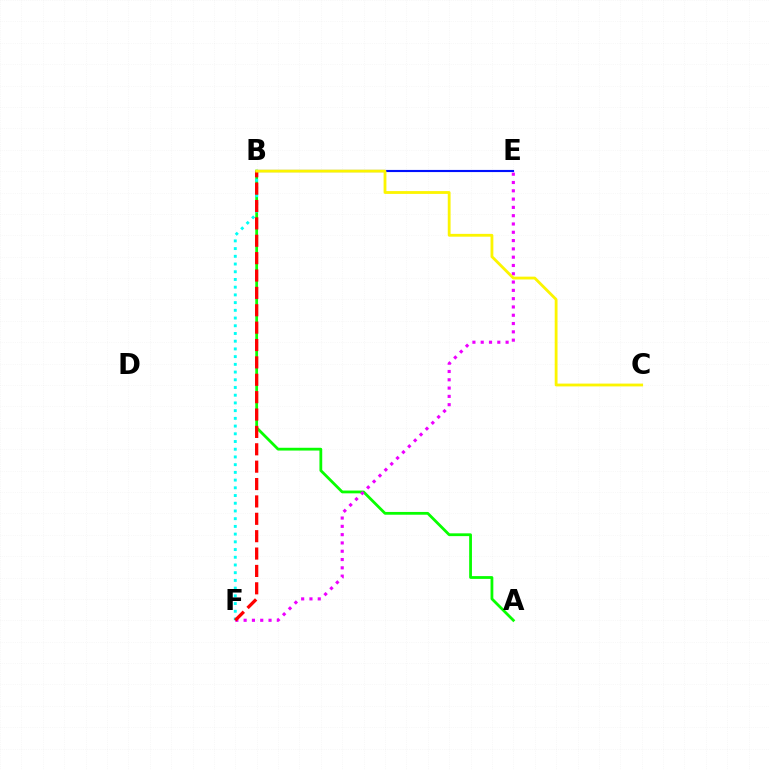{('B', 'E'): [{'color': '#0010ff', 'line_style': 'solid', 'thickness': 1.54}], ('A', 'B'): [{'color': '#08ff00', 'line_style': 'solid', 'thickness': 2.01}], ('B', 'F'): [{'color': '#00fff6', 'line_style': 'dotted', 'thickness': 2.1}, {'color': '#ff0000', 'line_style': 'dashed', 'thickness': 2.36}], ('E', 'F'): [{'color': '#ee00ff', 'line_style': 'dotted', 'thickness': 2.25}], ('B', 'C'): [{'color': '#fcf500', 'line_style': 'solid', 'thickness': 2.03}]}